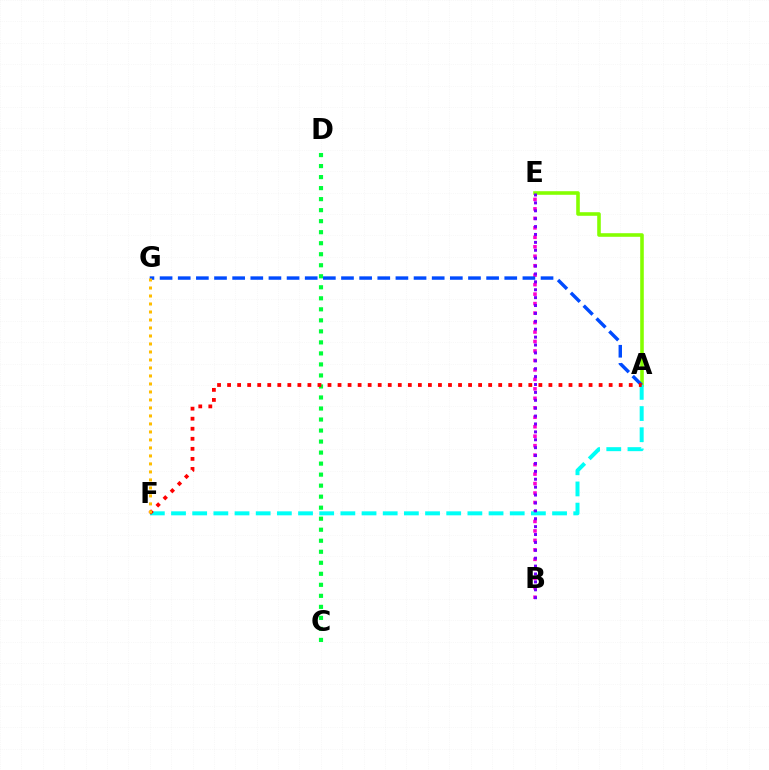{('C', 'D'): [{'color': '#00ff39', 'line_style': 'dotted', 'thickness': 2.99}], ('B', 'E'): [{'color': '#ff00cf', 'line_style': 'dotted', 'thickness': 2.57}, {'color': '#7200ff', 'line_style': 'dotted', 'thickness': 2.15}], ('A', 'E'): [{'color': '#84ff00', 'line_style': 'solid', 'thickness': 2.58}], ('A', 'F'): [{'color': '#00fff6', 'line_style': 'dashed', 'thickness': 2.88}, {'color': '#ff0000', 'line_style': 'dotted', 'thickness': 2.73}], ('A', 'G'): [{'color': '#004bff', 'line_style': 'dashed', 'thickness': 2.46}], ('F', 'G'): [{'color': '#ffbd00', 'line_style': 'dotted', 'thickness': 2.17}]}